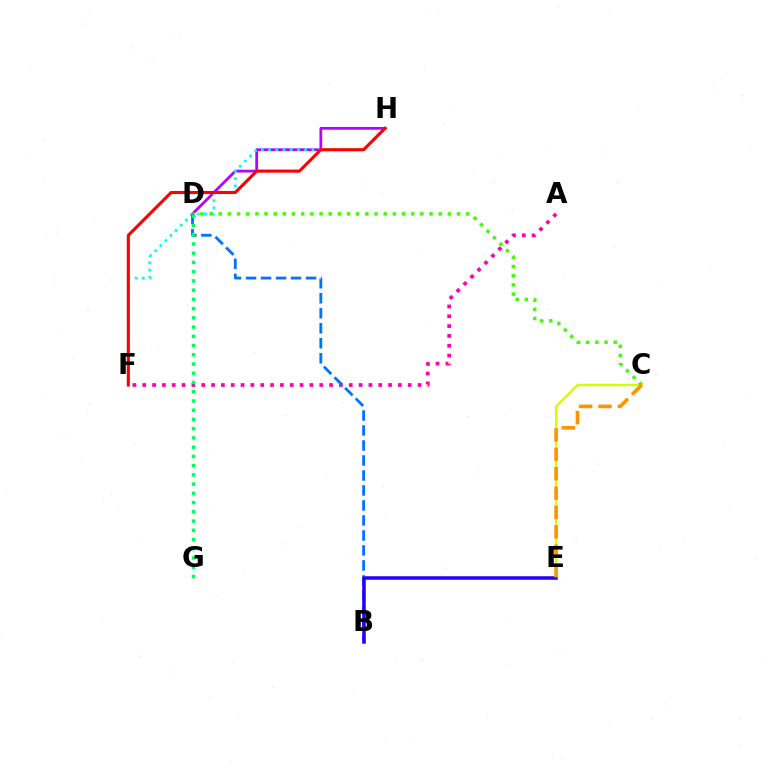{('D', 'H'): [{'color': '#b900ff', 'line_style': 'solid', 'thickness': 1.99}], ('A', 'F'): [{'color': '#ff00ac', 'line_style': 'dotted', 'thickness': 2.67}], ('C', 'E'): [{'color': '#d1ff00', 'line_style': 'solid', 'thickness': 1.69}, {'color': '#ff9400', 'line_style': 'dashed', 'thickness': 2.63}], ('F', 'H'): [{'color': '#00fff6', 'line_style': 'dotted', 'thickness': 1.97}, {'color': '#ff0000', 'line_style': 'solid', 'thickness': 2.23}], ('C', 'D'): [{'color': '#3dff00', 'line_style': 'dotted', 'thickness': 2.49}], ('B', 'D'): [{'color': '#0074ff', 'line_style': 'dashed', 'thickness': 2.04}], ('B', 'E'): [{'color': '#2500ff', 'line_style': 'solid', 'thickness': 2.54}], ('D', 'G'): [{'color': '#00ff5c', 'line_style': 'dotted', 'thickness': 2.51}]}